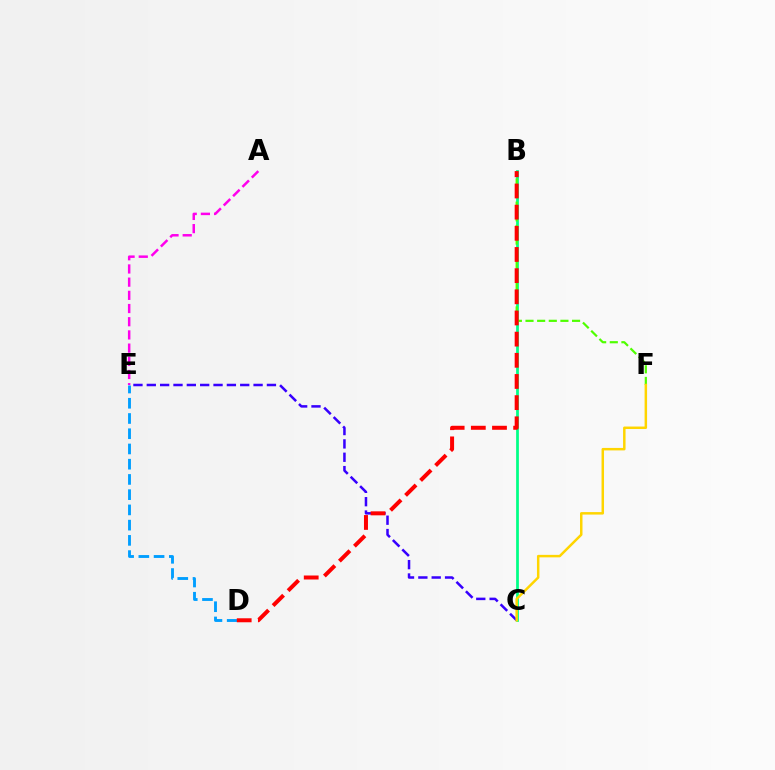{('B', 'C'): [{'color': '#00ff86', 'line_style': 'solid', 'thickness': 1.98}], ('A', 'E'): [{'color': '#ff00ed', 'line_style': 'dashed', 'thickness': 1.79}], ('D', 'E'): [{'color': '#009eff', 'line_style': 'dashed', 'thickness': 2.07}], ('C', 'E'): [{'color': '#3700ff', 'line_style': 'dashed', 'thickness': 1.81}], ('B', 'F'): [{'color': '#4fff00', 'line_style': 'dashed', 'thickness': 1.58}], ('B', 'D'): [{'color': '#ff0000', 'line_style': 'dashed', 'thickness': 2.88}], ('C', 'F'): [{'color': '#ffd500', 'line_style': 'solid', 'thickness': 1.79}]}